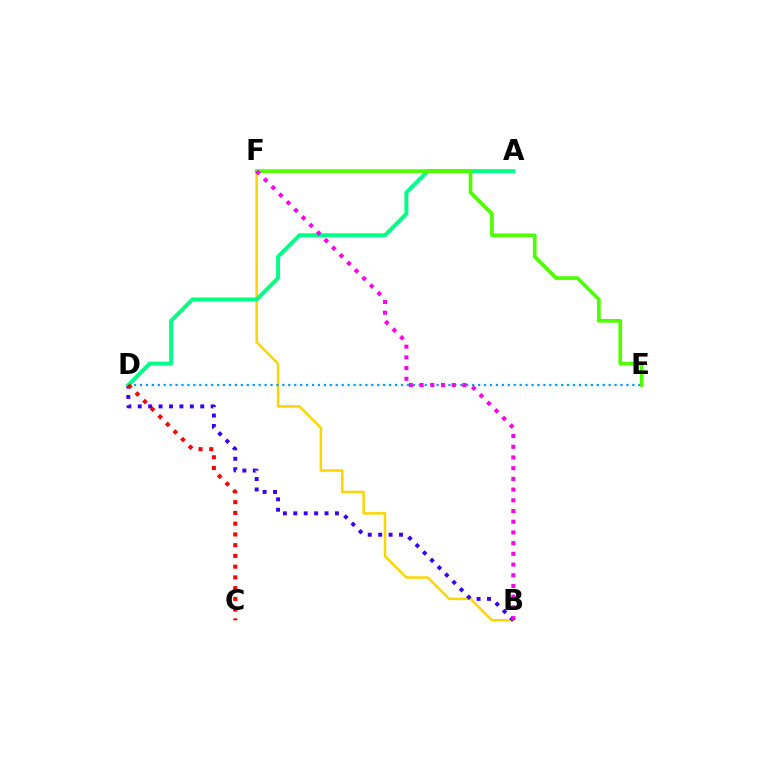{('B', 'F'): [{'color': '#ffd500', 'line_style': 'solid', 'thickness': 1.8}, {'color': '#ff00ed', 'line_style': 'dotted', 'thickness': 2.91}], ('D', 'E'): [{'color': '#009eff', 'line_style': 'dotted', 'thickness': 1.61}], ('B', 'D'): [{'color': '#3700ff', 'line_style': 'dotted', 'thickness': 2.83}], ('A', 'D'): [{'color': '#00ff86', 'line_style': 'solid', 'thickness': 2.85}], ('E', 'F'): [{'color': '#4fff00', 'line_style': 'solid', 'thickness': 2.65}], ('C', 'D'): [{'color': '#ff0000', 'line_style': 'dotted', 'thickness': 2.92}]}